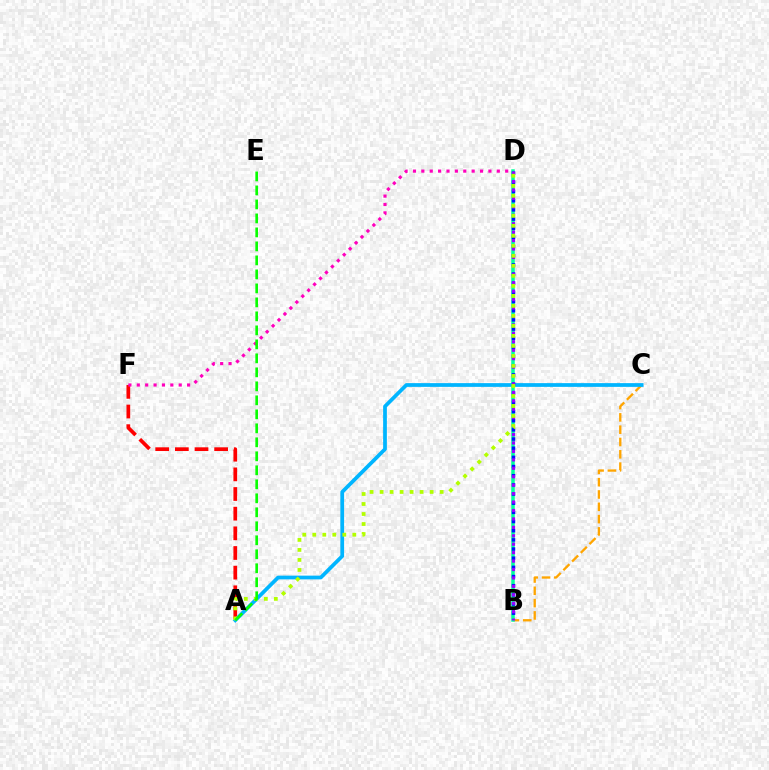{('B', 'C'): [{'color': '#ffa500', 'line_style': 'dashed', 'thickness': 1.67}], ('A', 'F'): [{'color': '#ff0000', 'line_style': 'dashed', 'thickness': 2.67}], ('A', 'C'): [{'color': '#00b5ff', 'line_style': 'solid', 'thickness': 2.7}], ('B', 'D'): [{'color': '#00ff9d', 'line_style': 'solid', 'thickness': 2.52}, {'color': '#0010ff', 'line_style': 'dotted', 'thickness': 2.49}, {'color': '#9b00ff', 'line_style': 'dotted', 'thickness': 2.29}], ('D', 'F'): [{'color': '#ff00bd', 'line_style': 'dotted', 'thickness': 2.28}], ('A', 'D'): [{'color': '#b3ff00', 'line_style': 'dotted', 'thickness': 2.72}], ('A', 'E'): [{'color': '#08ff00', 'line_style': 'dashed', 'thickness': 1.9}]}